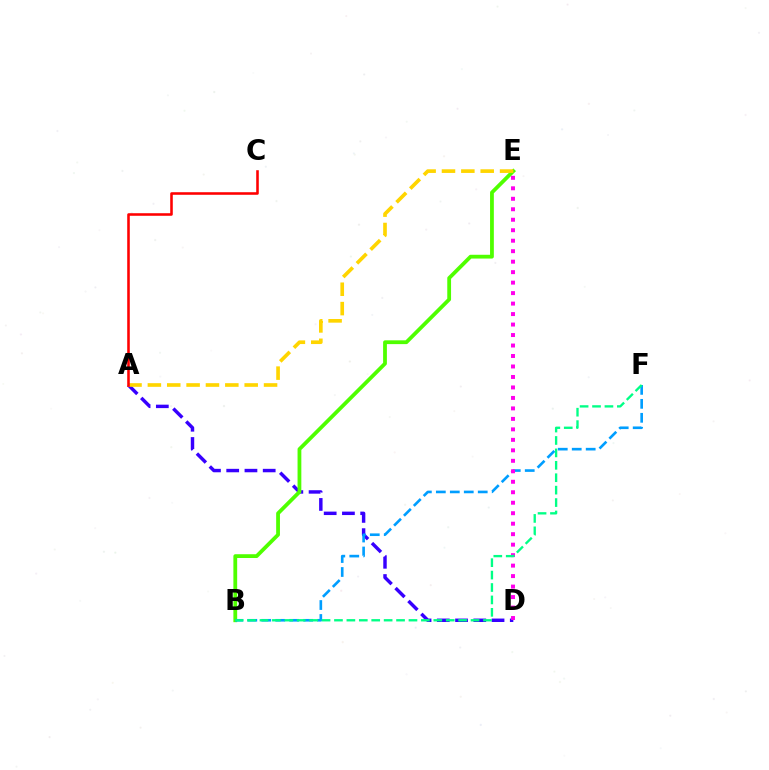{('A', 'D'): [{'color': '#3700ff', 'line_style': 'dashed', 'thickness': 2.48}], ('B', 'E'): [{'color': '#4fff00', 'line_style': 'solid', 'thickness': 2.73}], ('B', 'F'): [{'color': '#009eff', 'line_style': 'dashed', 'thickness': 1.9}, {'color': '#00ff86', 'line_style': 'dashed', 'thickness': 1.69}], ('A', 'E'): [{'color': '#ffd500', 'line_style': 'dashed', 'thickness': 2.63}], ('D', 'E'): [{'color': '#ff00ed', 'line_style': 'dotted', 'thickness': 2.85}], ('A', 'C'): [{'color': '#ff0000', 'line_style': 'solid', 'thickness': 1.85}]}